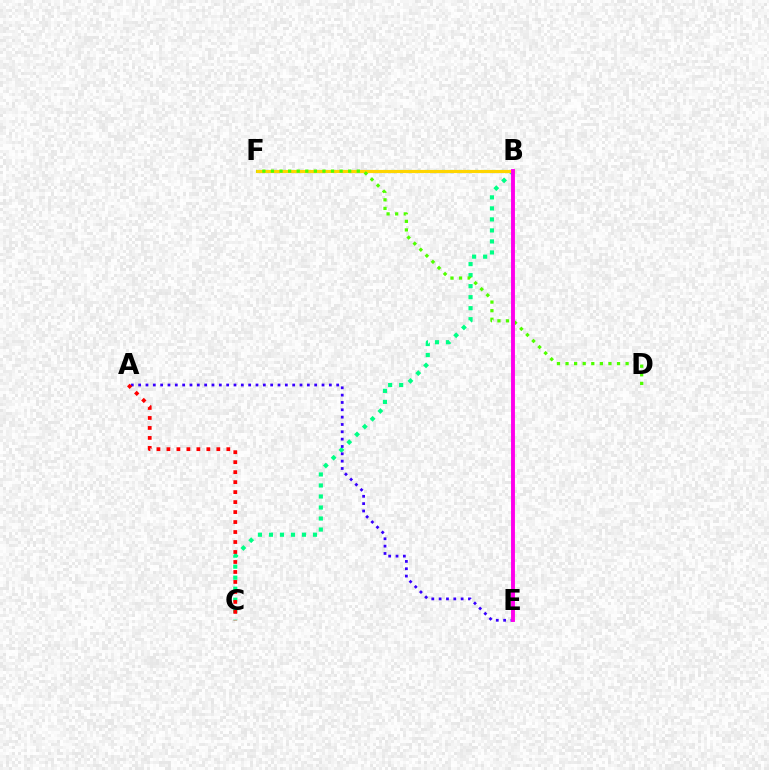{('B', 'C'): [{'color': '#00ff86', 'line_style': 'dotted', 'thickness': 2.99}], ('B', 'F'): [{'color': '#009eff', 'line_style': 'dotted', 'thickness': 2.28}, {'color': '#ffd500', 'line_style': 'solid', 'thickness': 2.26}], ('A', 'E'): [{'color': '#3700ff', 'line_style': 'dotted', 'thickness': 1.99}], ('D', 'F'): [{'color': '#4fff00', 'line_style': 'dotted', 'thickness': 2.33}], ('A', 'C'): [{'color': '#ff0000', 'line_style': 'dotted', 'thickness': 2.71}], ('B', 'E'): [{'color': '#ff00ed', 'line_style': 'solid', 'thickness': 2.81}]}